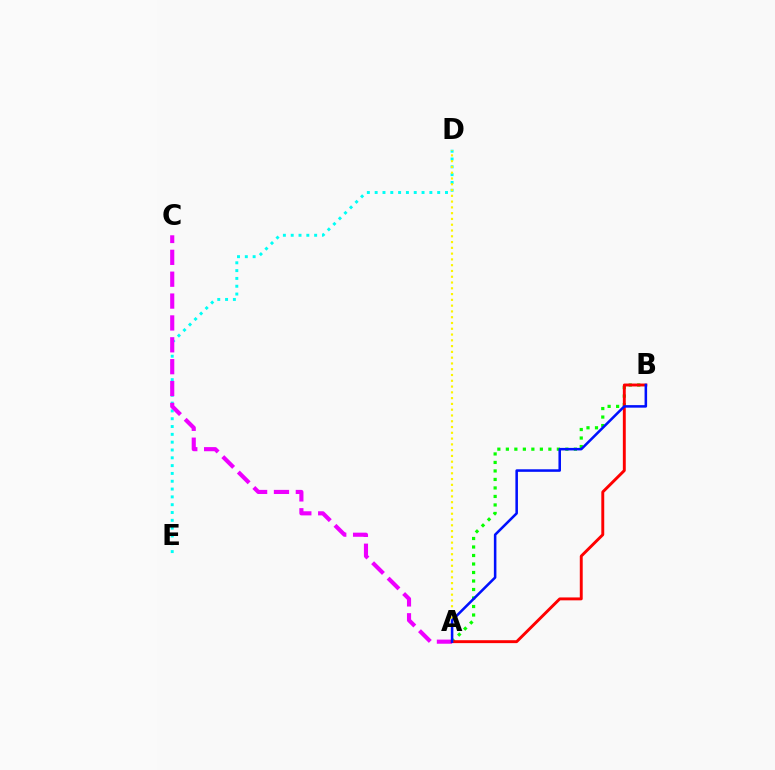{('D', 'E'): [{'color': '#00fff6', 'line_style': 'dotted', 'thickness': 2.12}], ('A', 'C'): [{'color': '#ee00ff', 'line_style': 'dashed', 'thickness': 2.97}], ('A', 'B'): [{'color': '#08ff00', 'line_style': 'dotted', 'thickness': 2.31}, {'color': '#ff0000', 'line_style': 'solid', 'thickness': 2.1}, {'color': '#0010ff', 'line_style': 'solid', 'thickness': 1.83}], ('A', 'D'): [{'color': '#fcf500', 'line_style': 'dotted', 'thickness': 1.57}]}